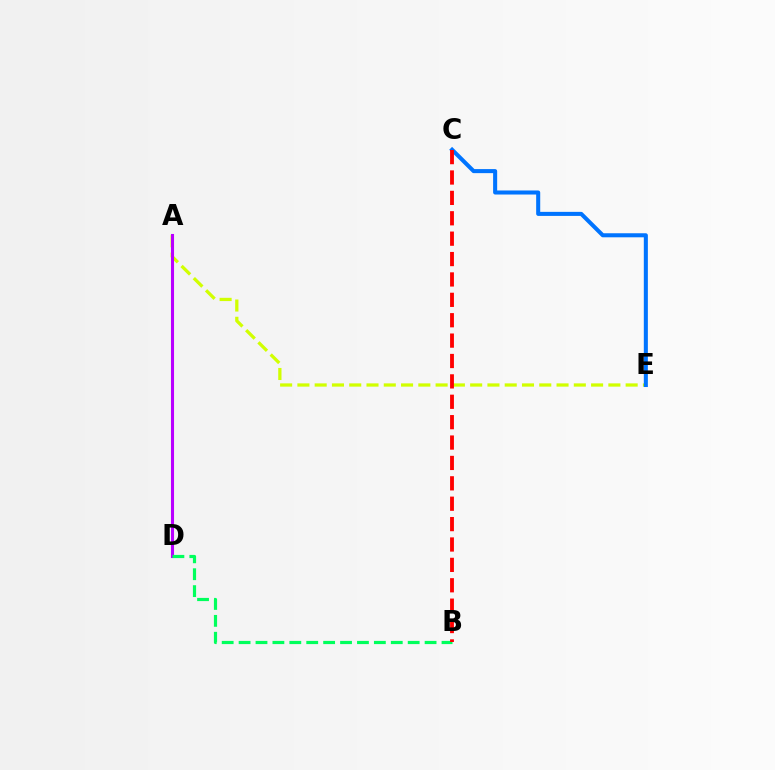{('A', 'E'): [{'color': '#d1ff00', 'line_style': 'dashed', 'thickness': 2.35}], ('C', 'E'): [{'color': '#0074ff', 'line_style': 'solid', 'thickness': 2.92}], ('A', 'D'): [{'color': '#b900ff', 'line_style': 'solid', 'thickness': 2.21}], ('B', 'D'): [{'color': '#00ff5c', 'line_style': 'dashed', 'thickness': 2.3}], ('B', 'C'): [{'color': '#ff0000', 'line_style': 'dashed', 'thickness': 2.77}]}